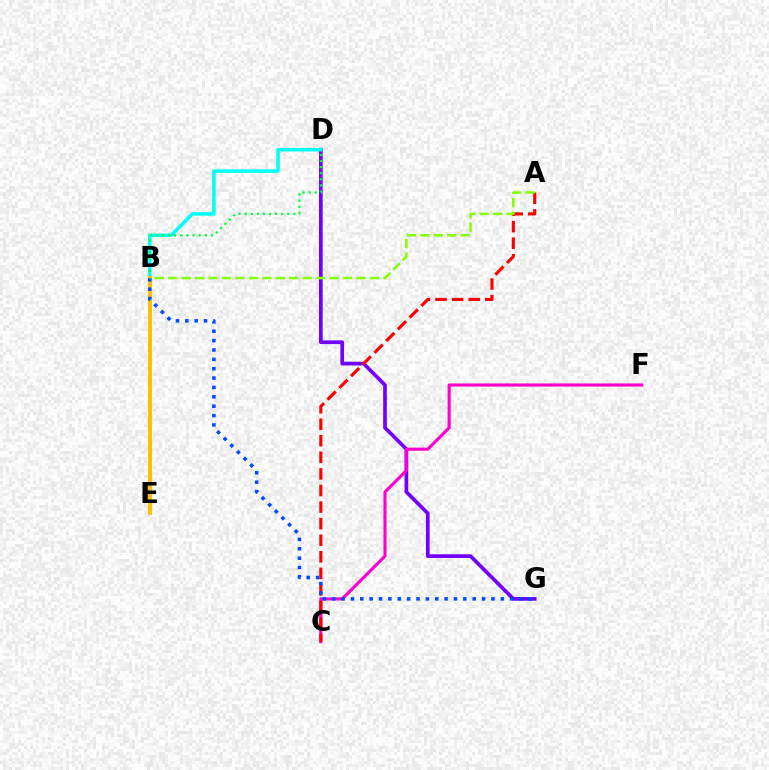{('D', 'G'): [{'color': '#7200ff', 'line_style': 'solid', 'thickness': 2.66}], ('B', 'D'): [{'color': '#00fff6', 'line_style': 'solid', 'thickness': 2.52}, {'color': '#00ff39', 'line_style': 'dotted', 'thickness': 1.66}], ('B', 'E'): [{'color': '#ffbd00', 'line_style': 'solid', 'thickness': 2.79}], ('C', 'F'): [{'color': '#ff00cf', 'line_style': 'solid', 'thickness': 2.23}], ('A', 'C'): [{'color': '#ff0000', 'line_style': 'dashed', 'thickness': 2.25}], ('B', 'G'): [{'color': '#004bff', 'line_style': 'dotted', 'thickness': 2.55}], ('A', 'B'): [{'color': '#84ff00', 'line_style': 'dashed', 'thickness': 1.83}]}